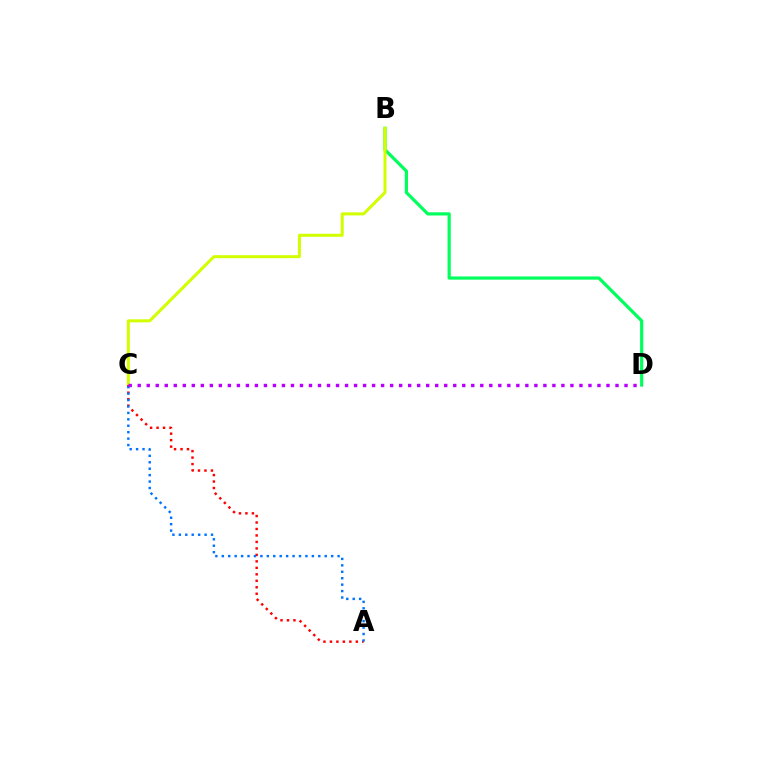{('B', 'D'): [{'color': '#00ff5c', 'line_style': 'solid', 'thickness': 2.3}], ('B', 'C'): [{'color': '#d1ff00', 'line_style': 'solid', 'thickness': 2.18}], ('A', 'C'): [{'color': '#ff0000', 'line_style': 'dotted', 'thickness': 1.76}, {'color': '#0074ff', 'line_style': 'dotted', 'thickness': 1.75}], ('C', 'D'): [{'color': '#b900ff', 'line_style': 'dotted', 'thickness': 2.45}]}